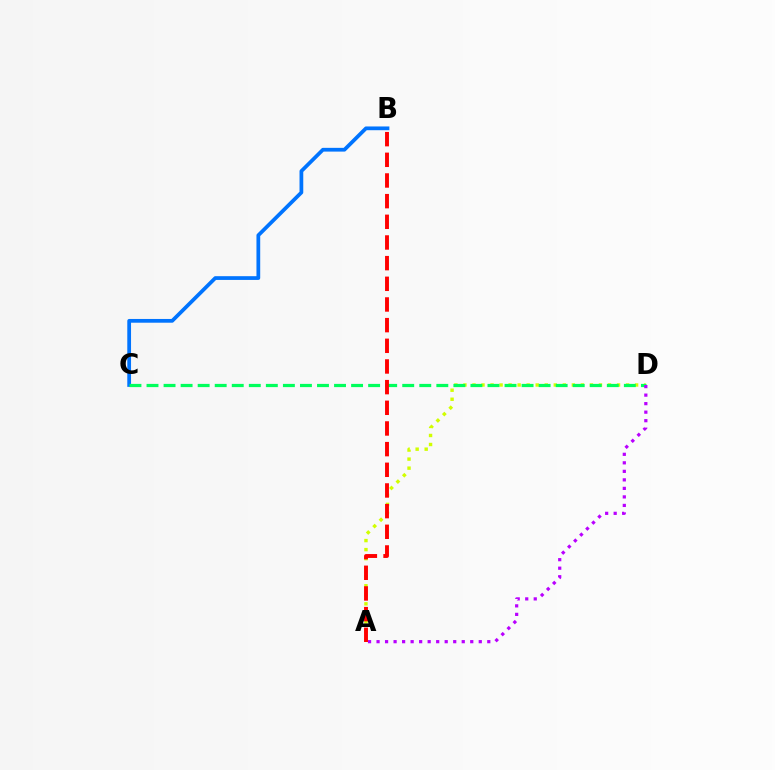{('A', 'D'): [{'color': '#d1ff00', 'line_style': 'dotted', 'thickness': 2.45}, {'color': '#b900ff', 'line_style': 'dotted', 'thickness': 2.31}], ('B', 'C'): [{'color': '#0074ff', 'line_style': 'solid', 'thickness': 2.7}], ('C', 'D'): [{'color': '#00ff5c', 'line_style': 'dashed', 'thickness': 2.32}], ('A', 'B'): [{'color': '#ff0000', 'line_style': 'dashed', 'thickness': 2.81}]}